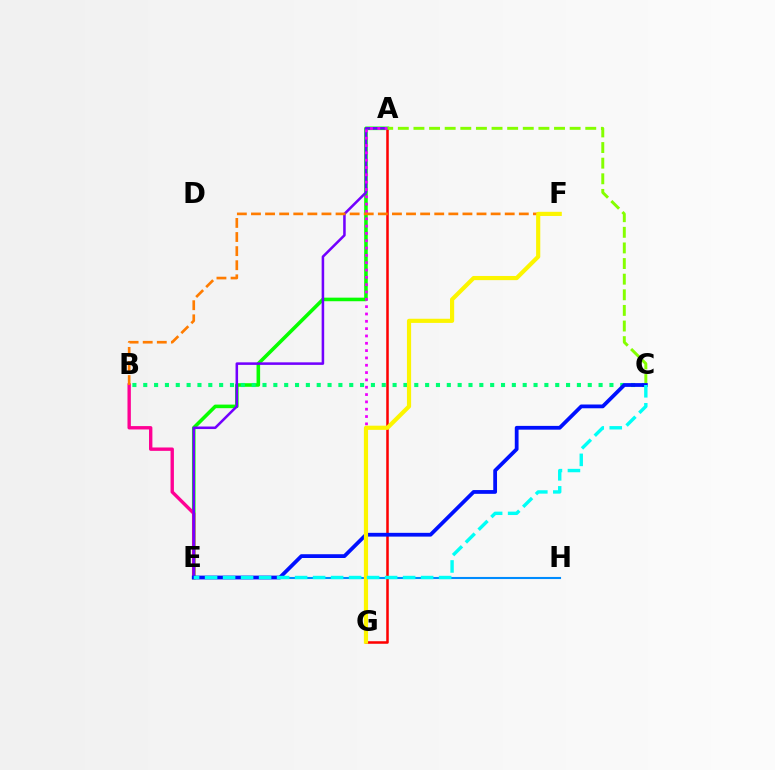{('E', 'H'): [{'color': '#008cff', 'line_style': 'solid', 'thickness': 1.52}], ('A', 'E'): [{'color': '#08ff00', 'line_style': 'solid', 'thickness': 2.58}, {'color': '#7200ff', 'line_style': 'solid', 'thickness': 1.83}], ('A', 'G'): [{'color': '#ff0000', 'line_style': 'solid', 'thickness': 1.82}, {'color': '#ee00ff', 'line_style': 'dotted', 'thickness': 1.99}], ('B', 'C'): [{'color': '#00ff74', 'line_style': 'dotted', 'thickness': 2.95}], ('B', 'E'): [{'color': '#ff0094', 'line_style': 'solid', 'thickness': 2.43}], ('A', 'C'): [{'color': '#84ff00', 'line_style': 'dashed', 'thickness': 2.12}], ('B', 'F'): [{'color': '#ff7c00', 'line_style': 'dashed', 'thickness': 1.92}], ('C', 'E'): [{'color': '#0010ff', 'line_style': 'solid', 'thickness': 2.72}, {'color': '#00fff6', 'line_style': 'dashed', 'thickness': 2.45}], ('F', 'G'): [{'color': '#fcf500', 'line_style': 'solid', 'thickness': 3.0}]}